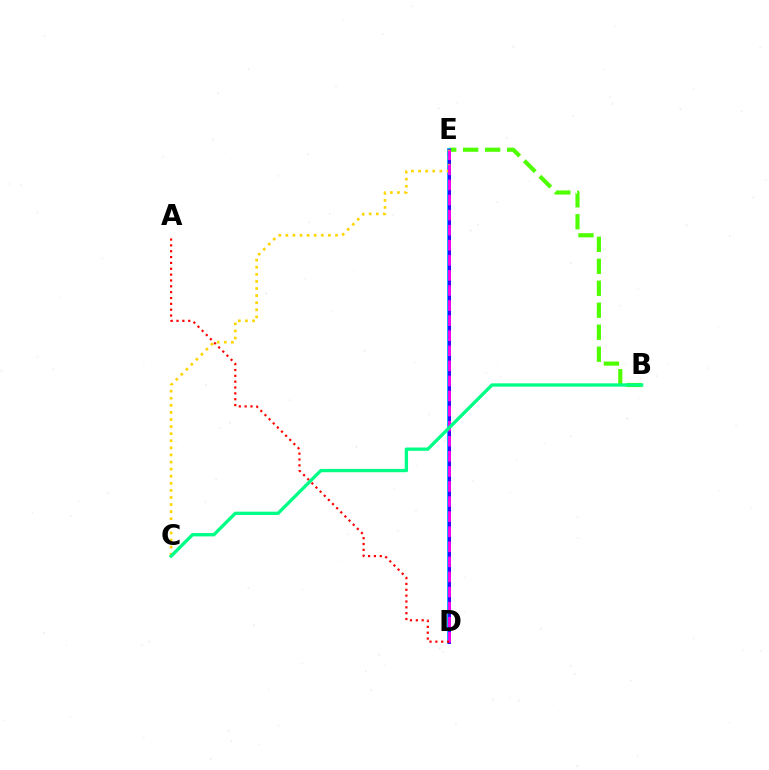{('B', 'E'): [{'color': '#4fff00', 'line_style': 'dashed', 'thickness': 2.99}], ('D', 'E'): [{'color': '#009eff', 'line_style': 'solid', 'thickness': 2.74}, {'color': '#3700ff', 'line_style': 'solid', 'thickness': 2.11}, {'color': '#ff00ed', 'line_style': 'dashed', 'thickness': 2.05}], ('C', 'E'): [{'color': '#ffd500', 'line_style': 'dotted', 'thickness': 1.93}], ('A', 'D'): [{'color': '#ff0000', 'line_style': 'dotted', 'thickness': 1.59}], ('B', 'C'): [{'color': '#00ff86', 'line_style': 'solid', 'thickness': 2.39}]}